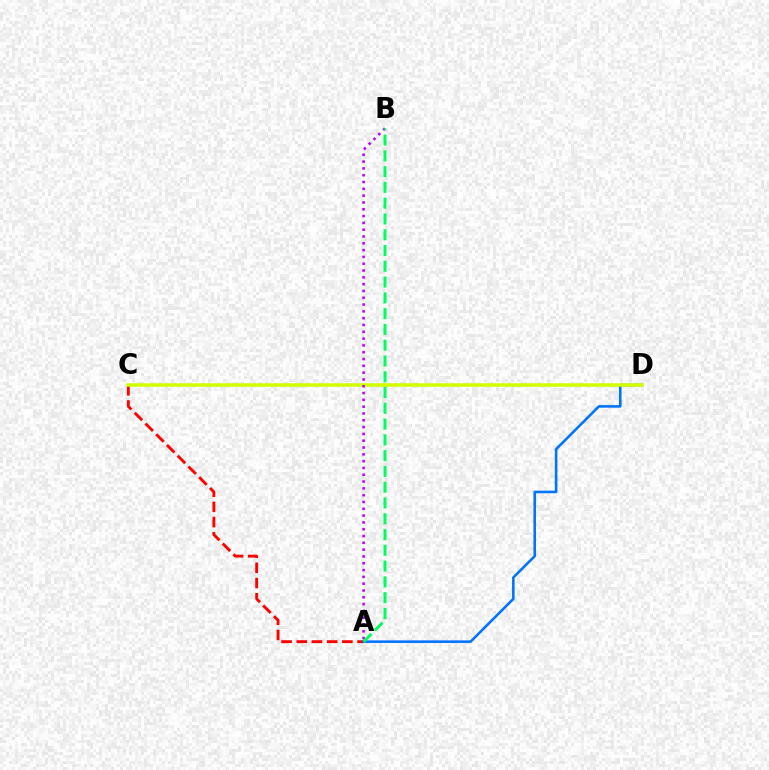{('A', 'C'): [{'color': '#ff0000', 'line_style': 'dashed', 'thickness': 2.07}], ('A', 'D'): [{'color': '#0074ff', 'line_style': 'solid', 'thickness': 1.85}], ('C', 'D'): [{'color': '#d1ff00', 'line_style': 'solid', 'thickness': 2.52}], ('A', 'B'): [{'color': '#b900ff', 'line_style': 'dotted', 'thickness': 1.85}, {'color': '#00ff5c', 'line_style': 'dashed', 'thickness': 2.14}]}